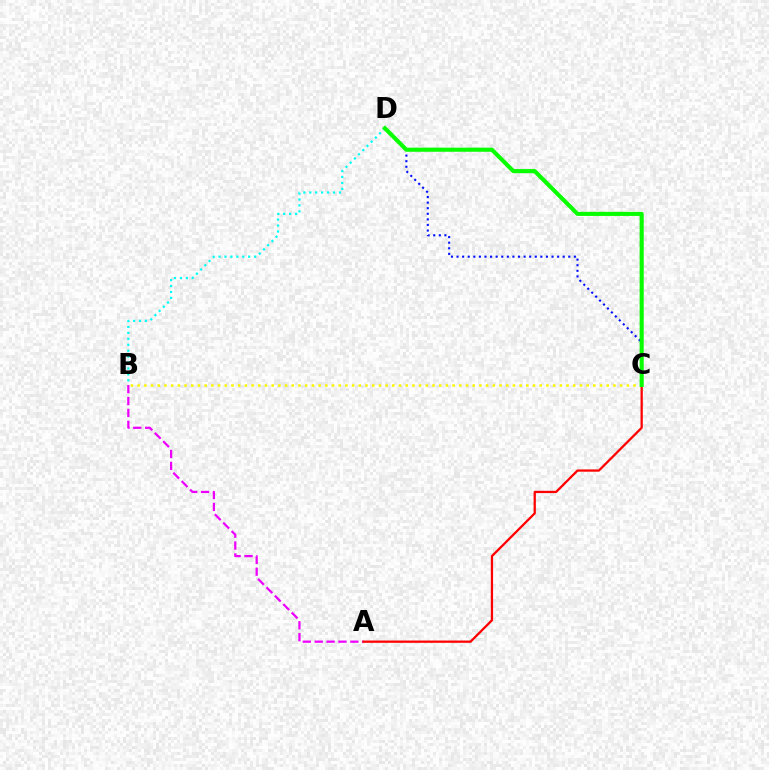{('C', 'D'): [{'color': '#0010ff', 'line_style': 'dotted', 'thickness': 1.52}, {'color': '#08ff00', 'line_style': 'solid', 'thickness': 2.96}], ('A', 'B'): [{'color': '#ee00ff', 'line_style': 'dashed', 'thickness': 1.61}], ('B', 'C'): [{'color': '#fcf500', 'line_style': 'dotted', 'thickness': 1.82}], ('A', 'C'): [{'color': '#ff0000', 'line_style': 'solid', 'thickness': 1.63}], ('B', 'D'): [{'color': '#00fff6', 'line_style': 'dotted', 'thickness': 1.61}]}